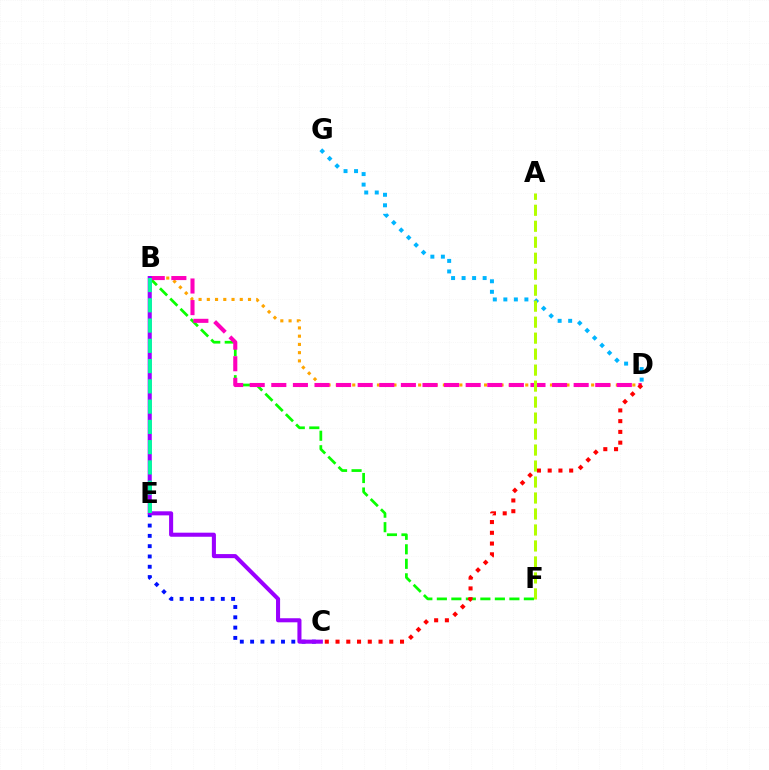{('B', 'D'): [{'color': '#ffa500', 'line_style': 'dotted', 'thickness': 2.24}, {'color': '#ff00bd', 'line_style': 'dashed', 'thickness': 2.93}], ('C', 'E'): [{'color': '#0010ff', 'line_style': 'dotted', 'thickness': 2.8}], ('D', 'G'): [{'color': '#00b5ff', 'line_style': 'dotted', 'thickness': 2.86}], ('B', 'F'): [{'color': '#08ff00', 'line_style': 'dashed', 'thickness': 1.97}], ('C', 'D'): [{'color': '#ff0000', 'line_style': 'dotted', 'thickness': 2.92}], ('B', 'C'): [{'color': '#9b00ff', 'line_style': 'solid', 'thickness': 2.93}], ('A', 'F'): [{'color': '#b3ff00', 'line_style': 'dashed', 'thickness': 2.17}], ('B', 'E'): [{'color': '#00ff9d', 'line_style': 'dashed', 'thickness': 2.75}]}